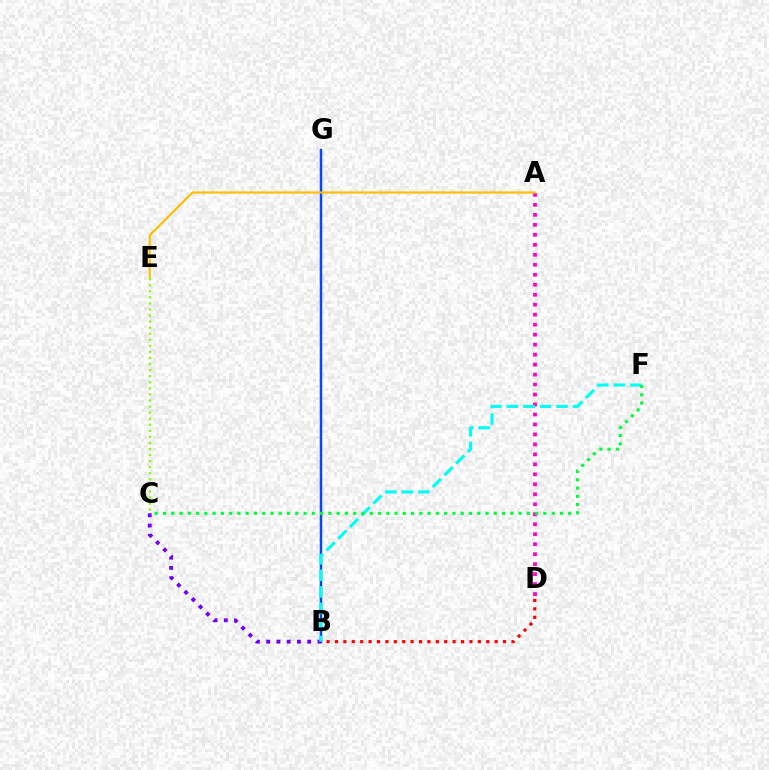{('B', 'G'): [{'color': '#004bff', 'line_style': 'solid', 'thickness': 1.8}], ('B', 'C'): [{'color': '#7200ff', 'line_style': 'dotted', 'thickness': 2.78}], ('A', 'D'): [{'color': '#ff00cf', 'line_style': 'dotted', 'thickness': 2.71}], ('A', 'E'): [{'color': '#ffbd00', 'line_style': 'solid', 'thickness': 1.56}], ('B', 'D'): [{'color': '#ff0000', 'line_style': 'dotted', 'thickness': 2.28}], ('B', 'F'): [{'color': '#00fff6', 'line_style': 'dashed', 'thickness': 2.25}], ('C', 'F'): [{'color': '#00ff39', 'line_style': 'dotted', 'thickness': 2.25}], ('C', 'E'): [{'color': '#84ff00', 'line_style': 'dotted', 'thickness': 1.65}]}